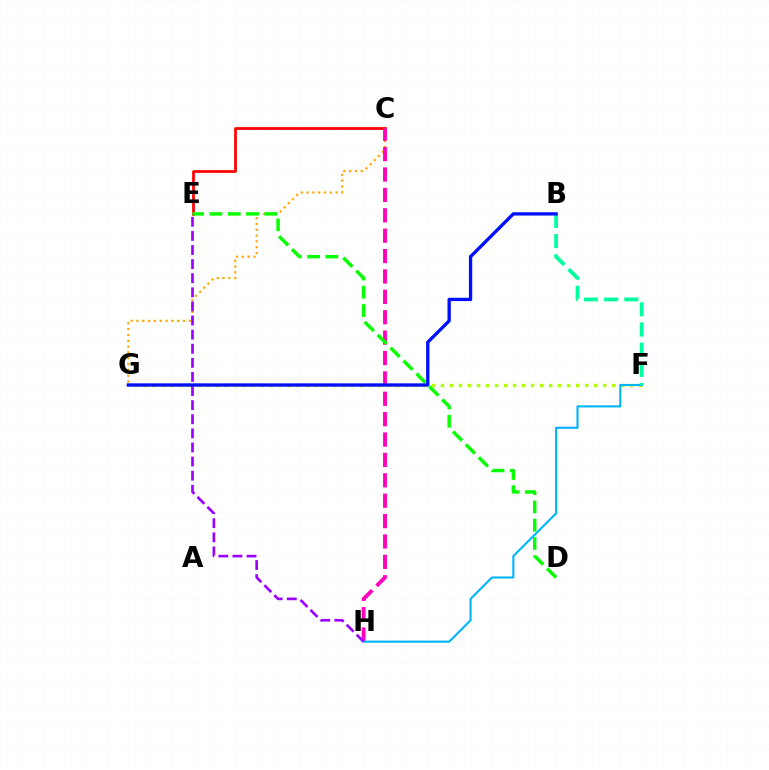{('C', 'E'): [{'color': '#ff0000', 'line_style': 'solid', 'thickness': 1.97}], ('C', 'G'): [{'color': '#ffa500', 'line_style': 'dotted', 'thickness': 1.58}], ('C', 'H'): [{'color': '#ff00bd', 'line_style': 'dashed', 'thickness': 2.77}], ('F', 'G'): [{'color': '#b3ff00', 'line_style': 'dotted', 'thickness': 2.45}], ('F', 'H'): [{'color': '#00b5ff', 'line_style': 'solid', 'thickness': 1.52}], ('B', 'F'): [{'color': '#00ff9d', 'line_style': 'dashed', 'thickness': 2.74}], ('D', 'E'): [{'color': '#08ff00', 'line_style': 'dashed', 'thickness': 2.48}], ('E', 'H'): [{'color': '#9b00ff', 'line_style': 'dashed', 'thickness': 1.92}], ('B', 'G'): [{'color': '#0010ff', 'line_style': 'solid', 'thickness': 2.4}]}